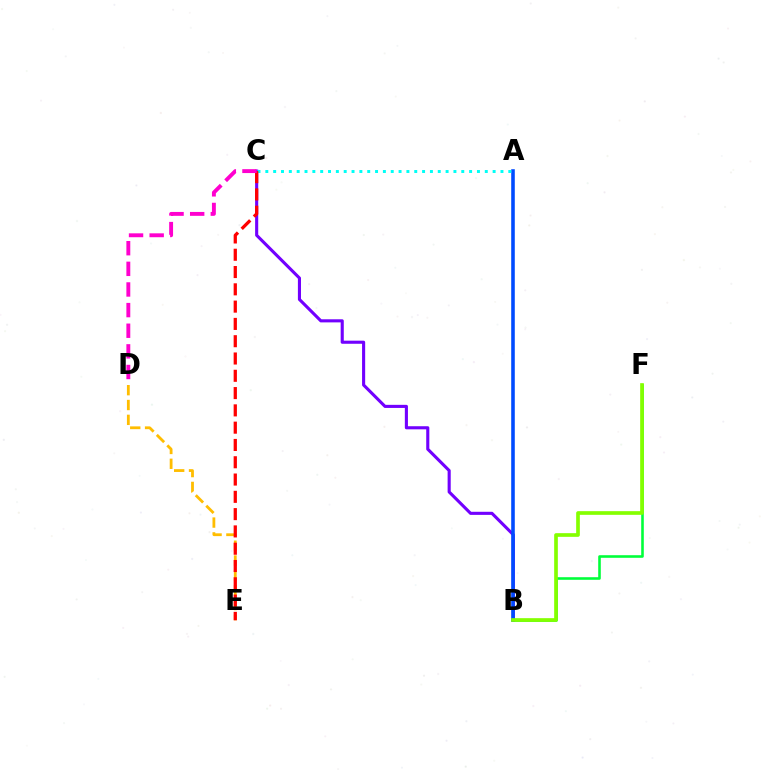{('B', 'C'): [{'color': '#7200ff', 'line_style': 'solid', 'thickness': 2.23}], ('D', 'E'): [{'color': '#ffbd00', 'line_style': 'dashed', 'thickness': 2.02}], ('B', 'F'): [{'color': '#00ff39', 'line_style': 'solid', 'thickness': 1.87}, {'color': '#84ff00', 'line_style': 'solid', 'thickness': 2.64}], ('A', 'B'): [{'color': '#004bff', 'line_style': 'solid', 'thickness': 2.58}], ('A', 'C'): [{'color': '#00fff6', 'line_style': 'dotted', 'thickness': 2.13}], ('C', 'E'): [{'color': '#ff0000', 'line_style': 'dashed', 'thickness': 2.35}], ('C', 'D'): [{'color': '#ff00cf', 'line_style': 'dashed', 'thickness': 2.8}]}